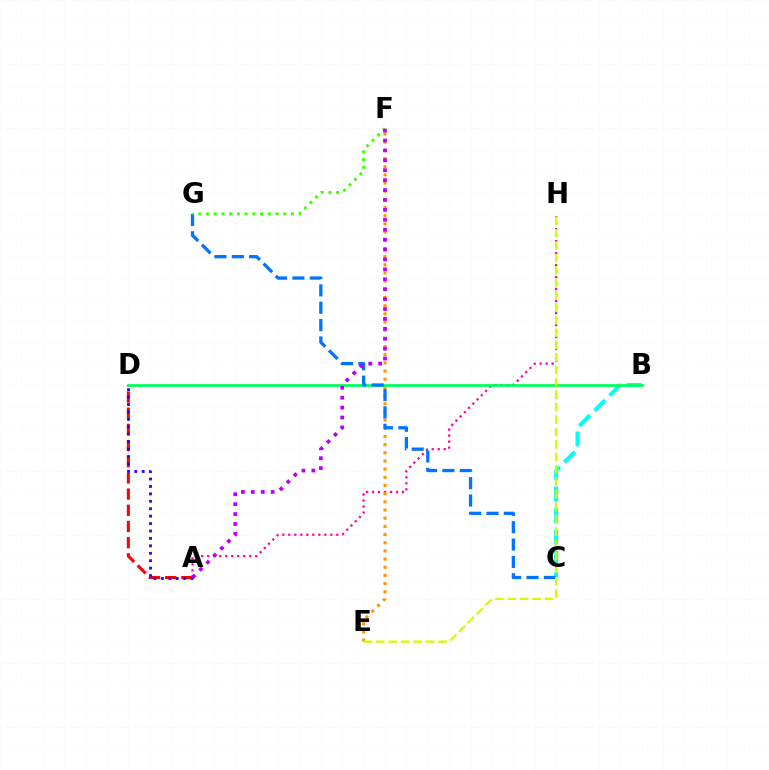{('A', 'H'): [{'color': '#ff00ac', 'line_style': 'dotted', 'thickness': 1.63}], ('E', 'F'): [{'color': '#ff9400', 'line_style': 'dotted', 'thickness': 2.22}], ('A', 'D'): [{'color': '#ff0000', 'line_style': 'dashed', 'thickness': 2.2}, {'color': '#2500ff', 'line_style': 'dotted', 'thickness': 2.02}], ('B', 'C'): [{'color': '#00fff6', 'line_style': 'dashed', 'thickness': 2.9}], ('B', 'D'): [{'color': '#00ff5c', 'line_style': 'solid', 'thickness': 1.98}], ('C', 'G'): [{'color': '#0074ff', 'line_style': 'dashed', 'thickness': 2.36}], ('F', 'G'): [{'color': '#3dff00', 'line_style': 'dotted', 'thickness': 2.1}], ('A', 'F'): [{'color': '#b900ff', 'line_style': 'dotted', 'thickness': 2.69}], ('E', 'H'): [{'color': '#d1ff00', 'line_style': 'dashed', 'thickness': 1.69}]}